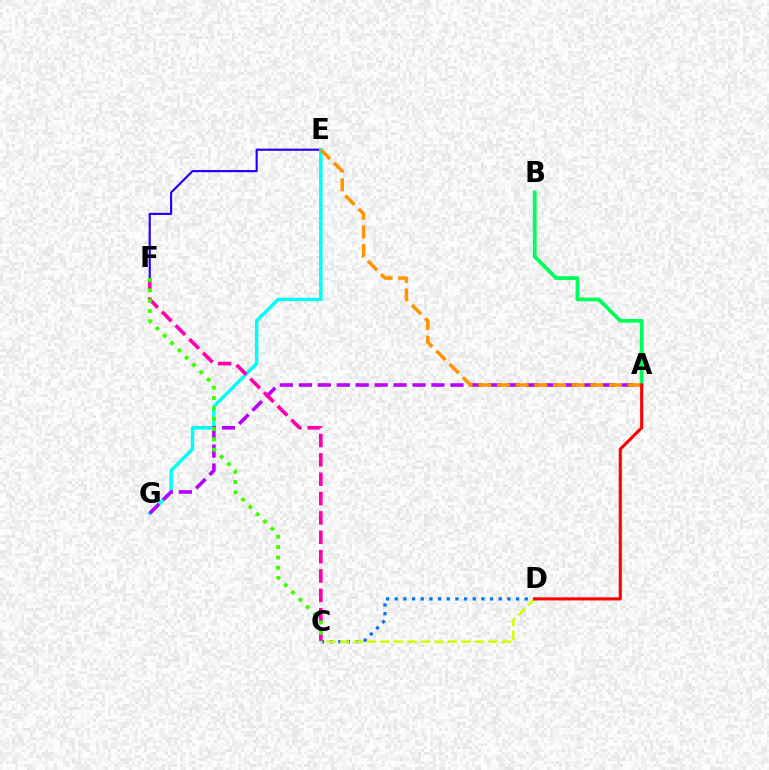{('C', 'D'): [{'color': '#0074ff', 'line_style': 'dotted', 'thickness': 2.35}, {'color': '#d1ff00', 'line_style': 'dashed', 'thickness': 1.83}], ('E', 'F'): [{'color': '#2500ff', 'line_style': 'solid', 'thickness': 1.55}], ('E', 'G'): [{'color': '#00fff6', 'line_style': 'solid', 'thickness': 2.51}], ('A', 'G'): [{'color': '#b900ff', 'line_style': 'dashed', 'thickness': 2.57}], ('C', 'F'): [{'color': '#ff00ac', 'line_style': 'dashed', 'thickness': 2.63}, {'color': '#3dff00', 'line_style': 'dotted', 'thickness': 2.81}], ('A', 'B'): [{'color': '#00ff5c', 'line_style': 'solid', 'thickness': 2.72}], ('A', 'E'): [{'color': '#ff9400', 'line_style': 'dashed', 'thickness': 2.54}], ('A', 'D'): [{'color': '#ff0000', 'line_style': 'solid', 'thickness': 2.22}]}